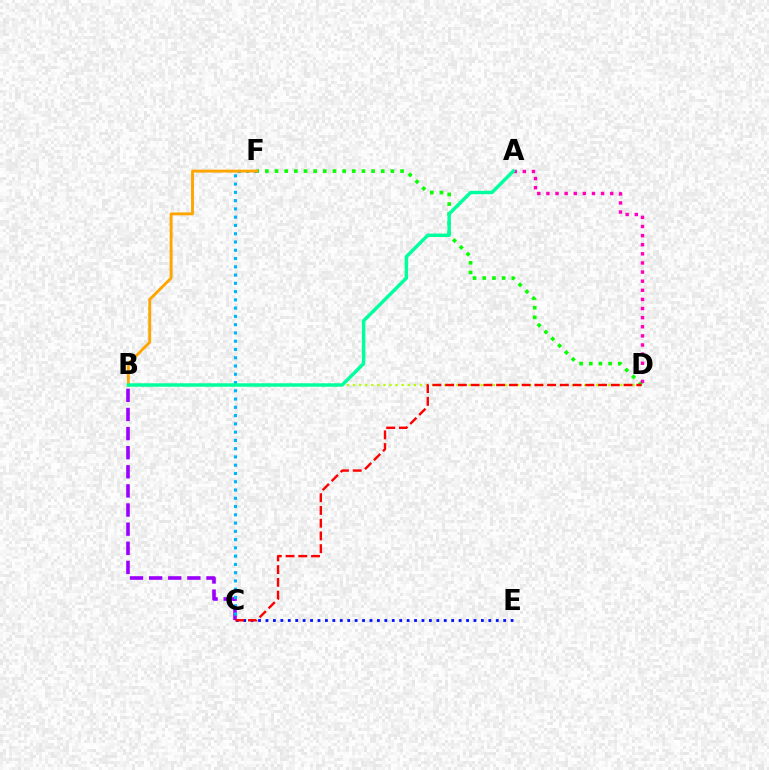{('B', 'D'): [{'color': '#b3ff00', 'line_style': 'dotted', 'thickness': 1.65}], ('D', 'F'): [{'color': '#08ff00', 'line_style': 'dotted', 'thickness': 2.62}], ('B', 'C'): [{'color': '#9b00ff', 'line_style': 'dashed', 'thickness': 2.6}], ('C', 'F'): [{'color': '#00b5ff', 'line_style': 'dotted', 'thickness': 2.25}], ('B', 'F'): [{'color': '#ffa500', 'line_style': 'solid', 'thickness': 2.08}], ('C', 'E'): [{'color': '#0010ff', 'line_style': 'dotted', 'thickness': 2.02}], ('A', 'D'): [{'color': '#ff00bd', 'line_style': 'dotted', 'thickness': 2.48}], ('C', 'D'): [{'color': '#ff0000', 'line_style': 'dashed', 'thickness': 1.73}], ('A', 'B'): [{'color': '#00ff9d', 'line_style': 'solid', 'thickness': 2.48}]}